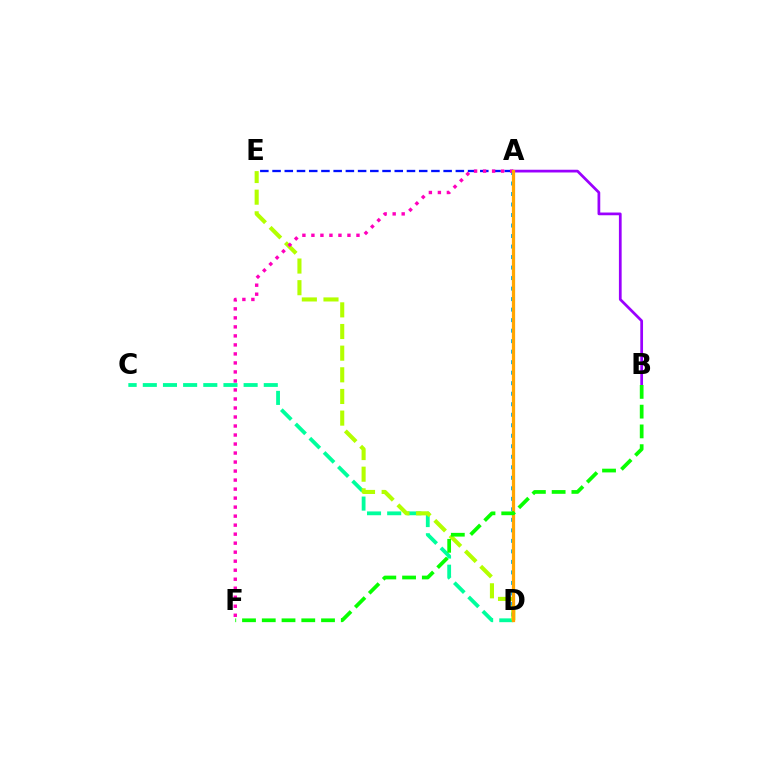{('C', 'D'): [{'color': '#00ff9d', 'line_style': 'dashed', 'thickness': 2.74}], ('A', 'E'): [{'color': '#0010ff', 'line_style': 'dashed', 'thickness': 1.66}], ('A', 'D'): [{'color': '#00b5ff', 'line_style': 'dotted', 'thickness': 2.86}, {'color': '#ff0000', 'line_style': 'solid', 'thickness': 2.0}, {'color': '#ffa500', 'line_style': 'solid', 'thickness': 2.34}], ('D', 'E'): [{'color': '#b3ff00', 'line_style': 'dashed', 'thickness': 2.94}], ('A', 'F'): [{'color': '#ff00bd', 'line_style': 'dotted', 'thickness': 2.45}], ('A', 'B'): [{'color': '#9b00ff', 'line_style': 'solid', 'thickness': 1.97}], ('B', 'F'): [{'color': '#08ff00', 'line_style': 'dashed', 'thickness': 2.68}]}